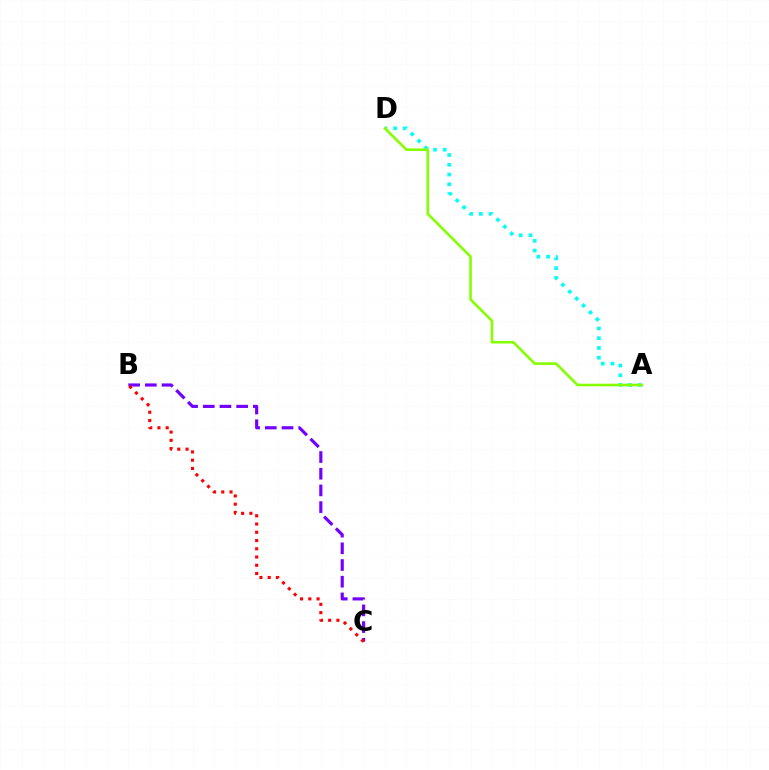{('A', 'D'): [{'color': '#00fff6', 'line_style': 'dotted', 'thickness': 2.65}, {'color': '#84ff00', 'line_style': 'solid', 'thickness': 1.86}], ('B', 'C'): [{'color': '#7200ff', 'line_style': 'dashed', 'thickness': 2.27}, {'color': '#ff0000', 'line_style': 'dotted', 'thickness': 2.24}]}